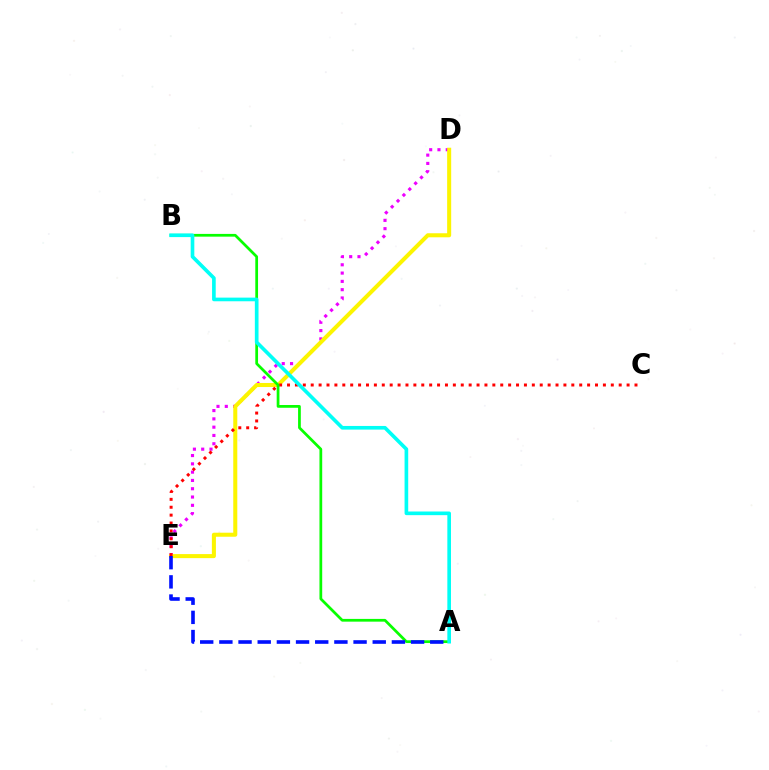{('D', 'E'): [{'color': '#ee00ff', 'line_style': 'dotted', 'thickness': 2.25}, {'color': '#fcf500', 'line_style': 'solid', 'thickness': 2.91}], ('C', 'E'): [{'color': '#ff0000', 'line_style': 'dotted', 'thickness': 2.15}], ('A', 'B'): [{'color': '#08ff00', 'line_style': 'solid', 'thickness': 1.98}, {'color': '#00fff6', 'line_style': 'solid', 'thickness': 2.63}], ('A', 'E'): [{'color': '#0010ff', 'line_style': 'dashed', 'thickness': 2.6}]}